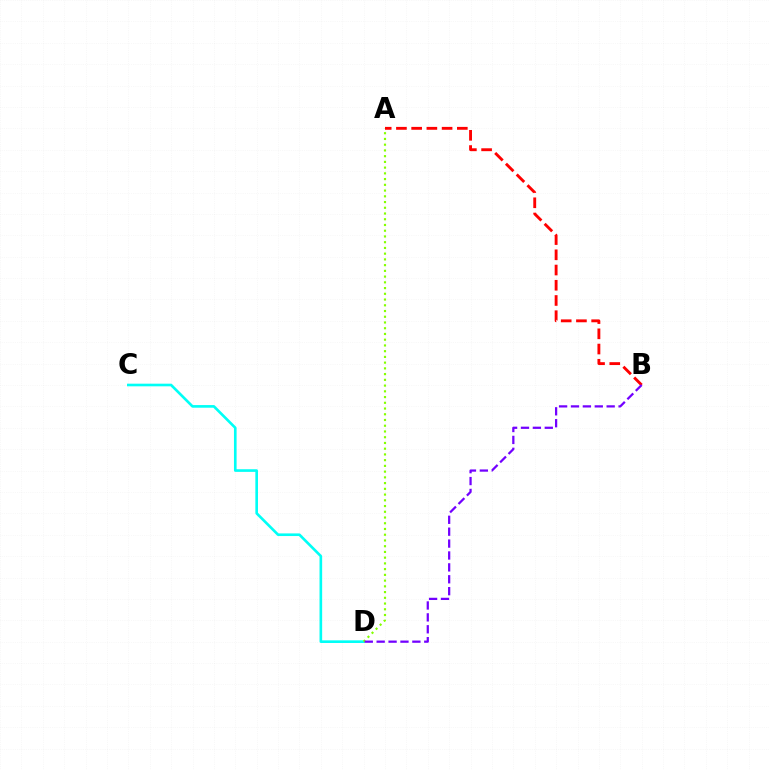{('C', 'D'): [{'color': '#00fff6', 'line_style': 'solid', 'thickness': 1.9}], ('A', 'D'): [{'color': '#84ff00', 'line_style': 'dotted', 'thickness': 1.56}], ('A', 'B'): [{'color': '#ff0000', 'line_style': 'dashed', 'thickness': 2.07}], ('B', 'D'): [{'color': '#7200ff', 'line_style': 'dashed', 'thickness': 1.62}]}